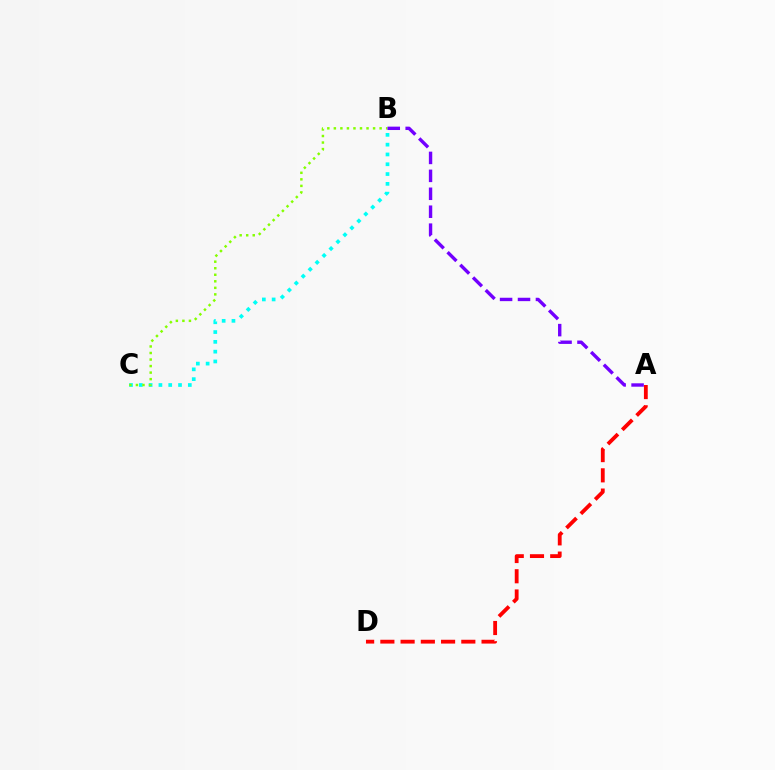{('B', 'C'): [{'color': '#00fff6', 'line_style': 'dotted', 'thickness': 2.66}, {'color': '#84ff00', 'line_style': 'dotted', 'thickness': 1.78}], ('A', 'D'): [{'color': '#ff0000', 'line_style': 'dashed', 'thickness': 2.75}], ('A', 'B'): [{'color': '#7200ff', 'line_style': 'dashed', 'thickness': 2.44}]}